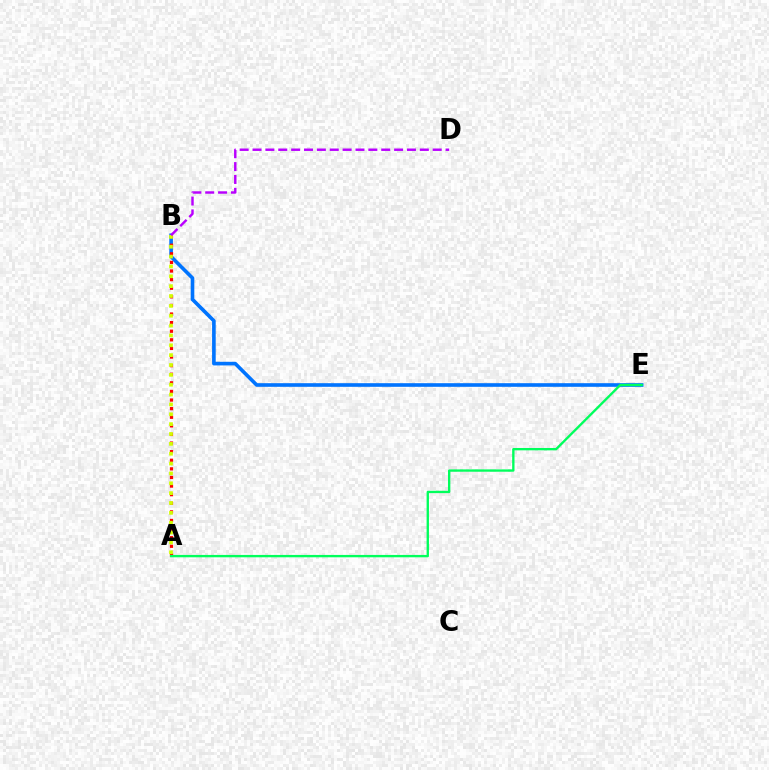{('B', 'E'): [{'color': '#0074ff', 'line_style': 'solid', 'thickness': 2.61}], ('A', 'B'): [{'color': '#ff0000', 'line_style': 'dotted', 'thickness': 2.34}, {'color': '#d1ff00', 'line_style': 'dotted', 'thickness': 2.68}], ('A', 'E'): [{'color': '#00ff5c', 'line_style': 'solid', 'thickness': 1.69}], ('B', 'D'): [{'color': '#b900ff', 'line_style': 'dashed', 'thickness': 1.75}]}